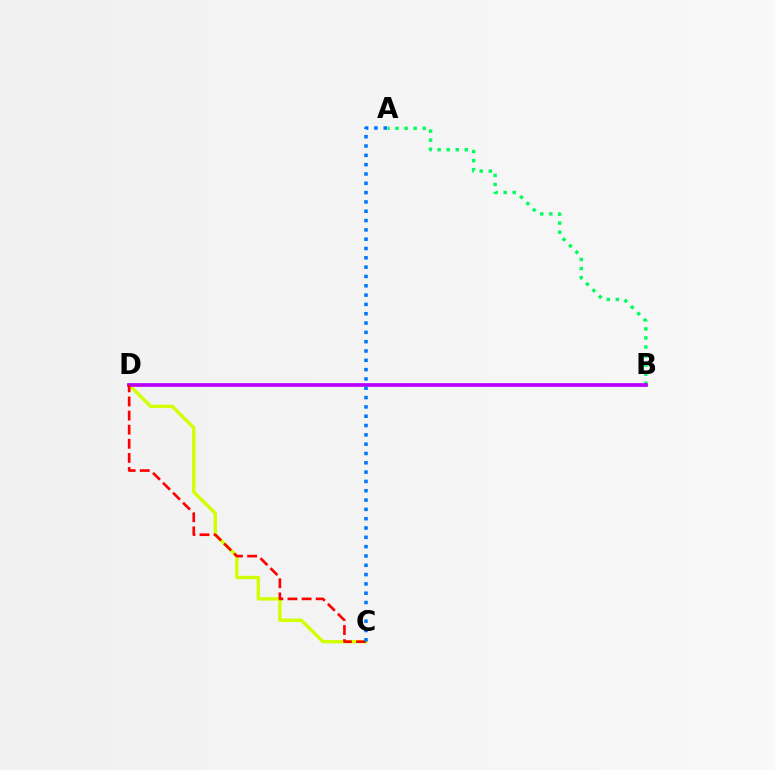{('A', 'B'): [{'color': '#00ff5c', 'line_style': 'dotted', 'thickness': 2.46}], ('C', 'D'): [{'color': '#d1ff00', 'line_style': 'solid', 'thickness': 2.42}, {'color': '#ff0000', 'line_style': 'dashed', 'thickness': 1.92}], ('B', 'D'): [{'color': '#b900ff', 'line_style': 'solid', 'thickness': 2.68}], ('A', 'C'): [{'color': '#0074ff', 'line_style': 'dotted', 'thickness': 2.53}]}